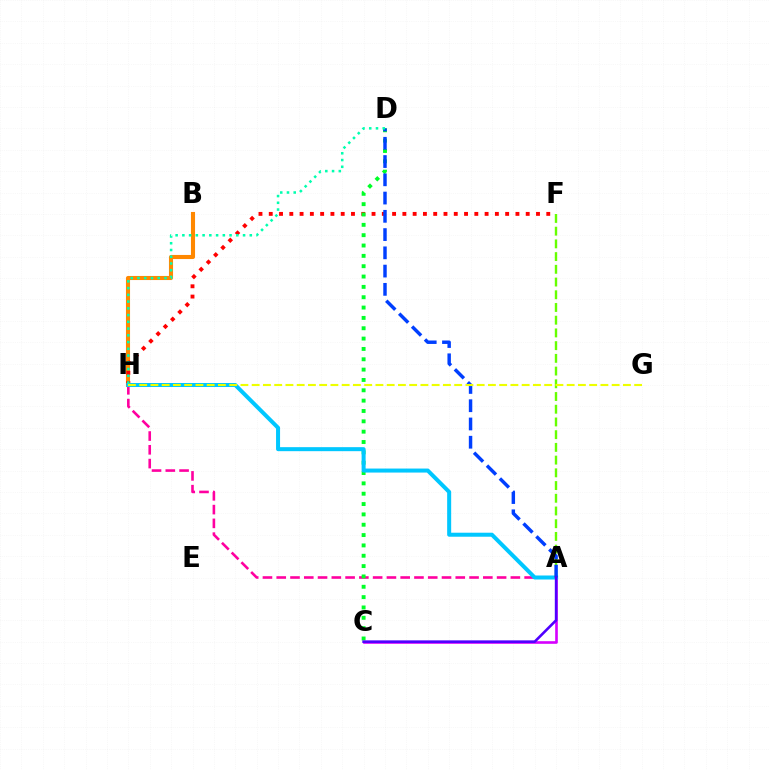{('A', 'H'): [{'color': '#ff00a0', 'line_style': 'dashed', 'thickness': 1.87}, {'color': '#00c7ff', 'line_style': 'solid', 'thickness': 2.89}], ('B', 'H'): [{'color': '#ff8800', 'line_style': 'solid', 'thickness': 2.94}], ('F', 'H'): [{'color': '#ff0000', 'line_style': 'dotted', 'thickness': 2.79}], ('A', 'C'): [{'color': '#d600ff', 'line_style': 'solid', 'thickness': 1.89}, {'color': '#4f00ff', 'line_style': 'solid', 'thickness': 1.88}], ('C', 'D'): [{'color': '#00ff27', 'line_style': 'dotted', 'thickness': 2.81}], ('A', 'F'): [{'color': '#66ff00', 'line_style': 'dashed', 'thickness': 1.73}], ('A', 'D'): [{'color': '#003fff', 'line_style': 'dashed', 'thickness': 2.48}], ('G', 'H'): [{'color': '#eeff00', 'line_style': 'dashed', 'thickness': 1.53}], ('D', 'H'): [{'color': '#00ffaf', 'line_style': 'dotted', 'thickness': 1.83}]}